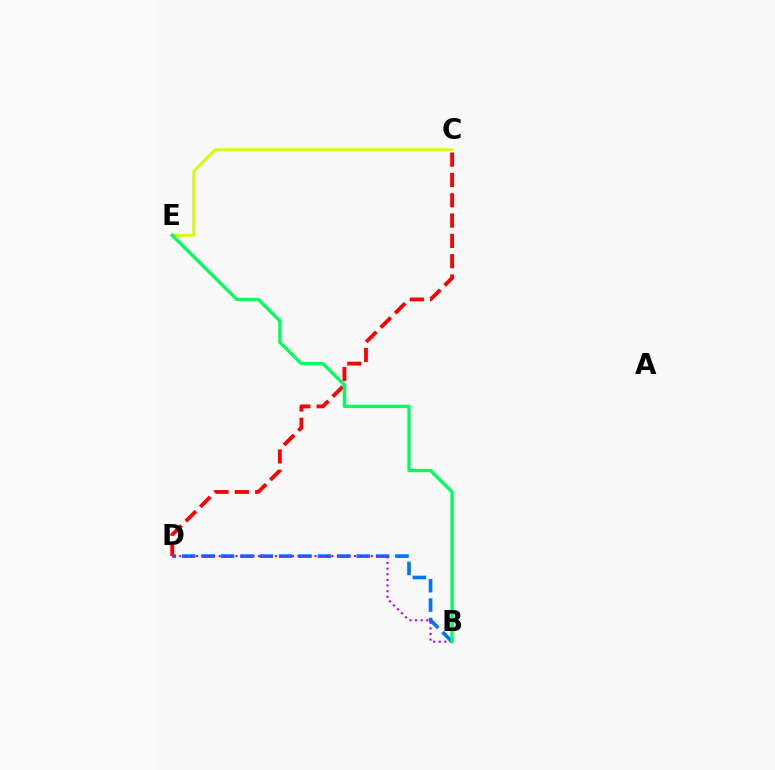{('B', 'D'): [{'color': '#0074ff', 'line_style': 'dashed', 'thickness': 2.63}, {'color': '#b900ff', 'line_style': 'dotted', 'thickness': 1.53}], ('C', 'E'): [{'color': '#d1ff00', 'line_style': 'solid', 'thickness': 2.04}], ('C', 'D'): [{'color': '#ff0000', 'line_style': 'dashed', 'thickness': 2.76}], ('B', 'E'): [{'color': '#00ff5c', 'line_style': 'solid', 'thickness': 2.38}]}